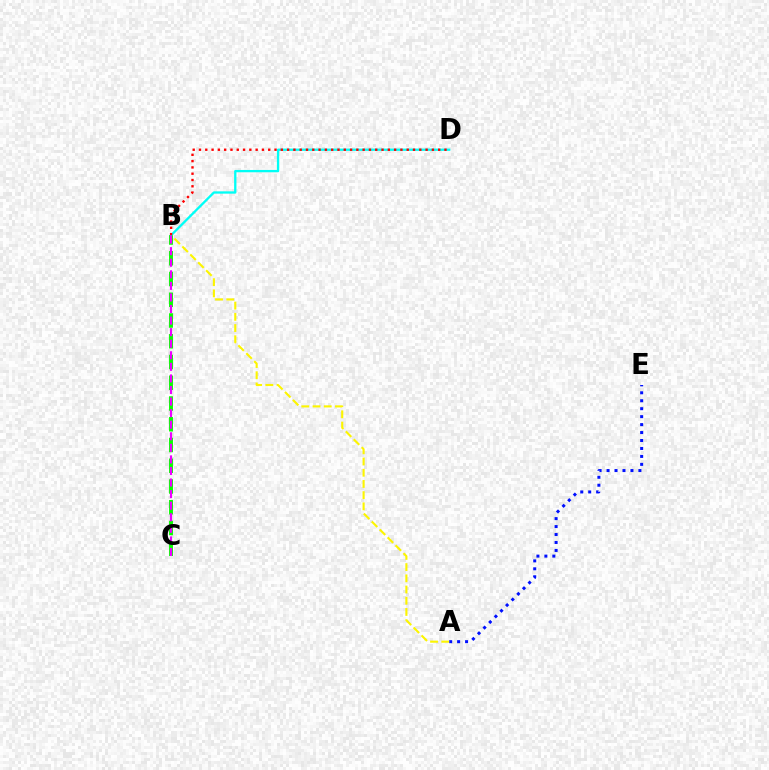{('A', 'E'): [{'color': '#0010ff', 'line_style': 'dotted', 'thickness': 2.16}], ('A', 'B'): [{'color': '#fcf500', 'line_style': 'dashed', 'thickness': 1.52}], ('B', 'C'): [{'color': '#08ff00', 'line_style': 'dashed', 'thickness': 2.82}, {'color': '#ee00ff', 'line_style': 'dashed', 'thickness': 1.57}], ('B', 'D'): [{'color': '#00fff6', 'line_style': 'solid', 'thickness': 1.66}, {'color': '#ff0000', 'line_style': 'dotted', 'thickness': 1.71}]}